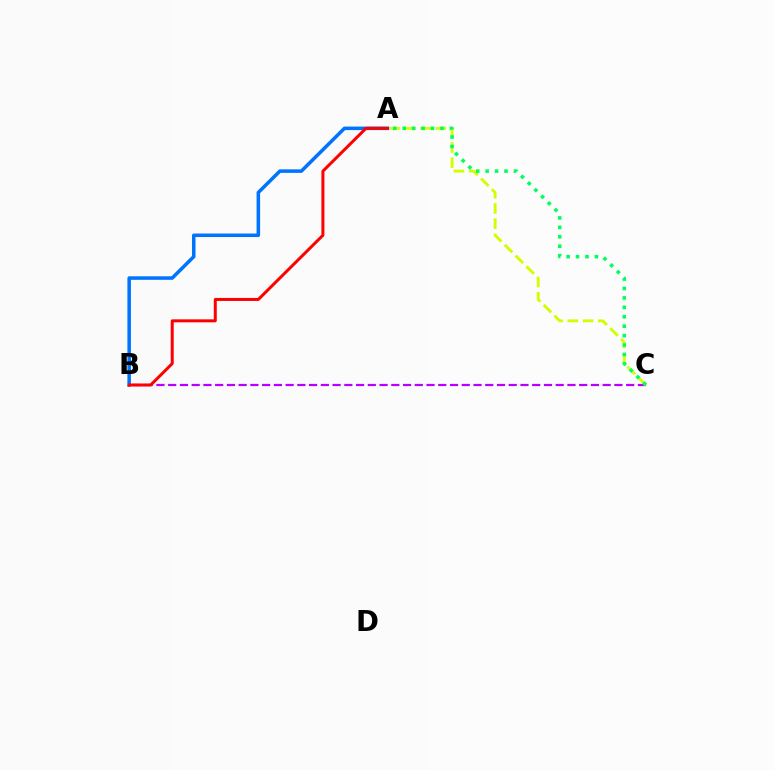{('B', 'C'): [{'color': '#b900ff', 'line_style': 'dashed', 'thickness': 1.6}], ('A', 'C'): [{'color': '#d1ff00', 'line_style': 'dashed', 'thickness': 2.07}, {'color': '#00ff5c', 'line_style': 'dotted', 'thickness': 2.56}], ('A', 'B'): [{'color': '#0074ff', 'line_style': 'solid', 'thickness': 2.54}, {'color': '#ff0000', 'line_style': 'solid', 'thickness': 2.16}]}